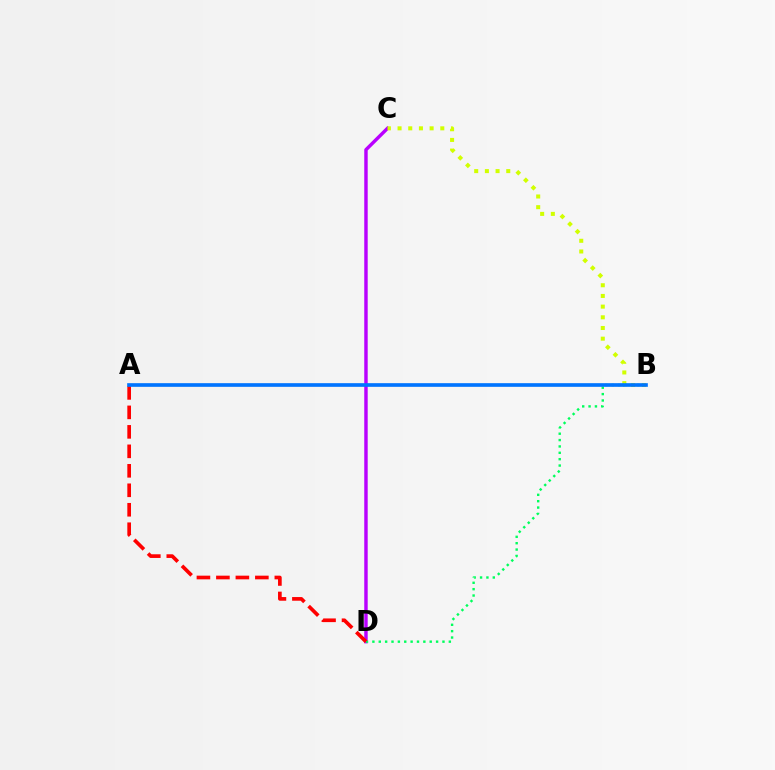{('C', 'D'): [{'color': '#b900ff', 'line_style': 'solid', 'thickness': 2.47}], ('B', 'D'): [{'color': '#00ff5c', 'line_style': 'dotted', 'thickness': 1.73}], ('B', 'C'): [{'color': '#d1ff00', 'line_style': 'dotted', 'thickness': 2.9}], ('A', 'D'): [{'color': '#ff0000', 'line_style': 'dashed', 'thickness': 2.65}], ('A', 'B'): [{'color': '#0074ff', 'line_style': 'solid', 'thickness': 2.63}]}